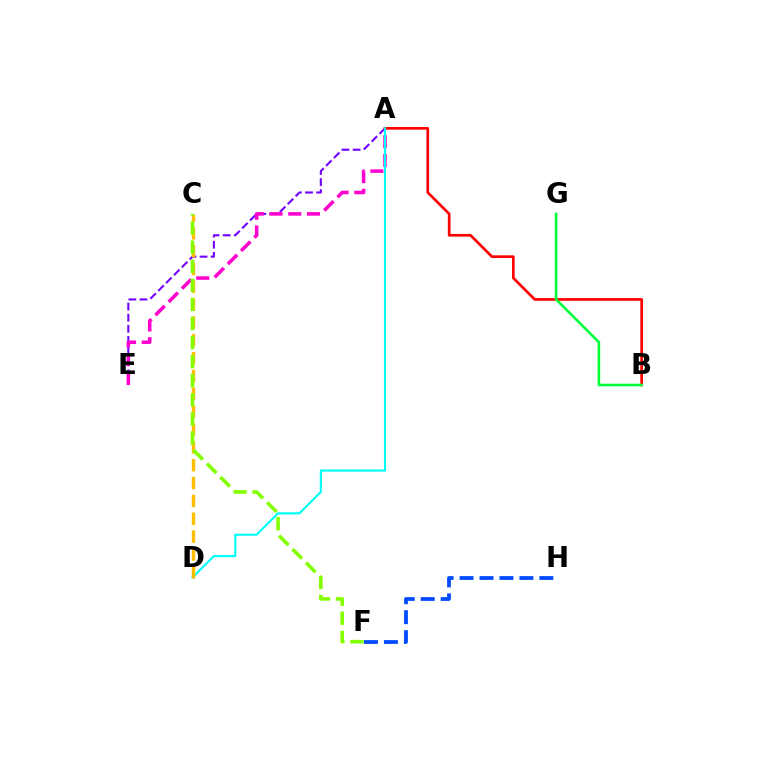{('F', 'H'): [{'color': '#004bff', 'line_style': 'dashed', 'thickness': 2.71}], ('A', 'E'): [{'color': '#7200ff', 'line_style': 'dashed', 'thickness': 1.51}, {'color': '#ff00cf', 'line_style': 'dashed', 'thickness': 2.54}], ('A', 'B'): [{'color': '#ff0000', 'line_style': 'solid', 'thickness': 1.94}], ('A', 'D'): [{'color': '#00fff6', 'line_style': 'solid', 'thickness': 1.54}], ('C', 'D'): [{'color': '#ffbd00', 'line_style': 'dashed', 'thickness': 2.42}], ('B', 'G'): [{'color': '#00ff39', 'line_style': 'solid', 'thickness': 1.88}], ('C', 'F'): [{'color': '#84ff00', 'line_style': 'dashed', 'thickness': 2.59}]}